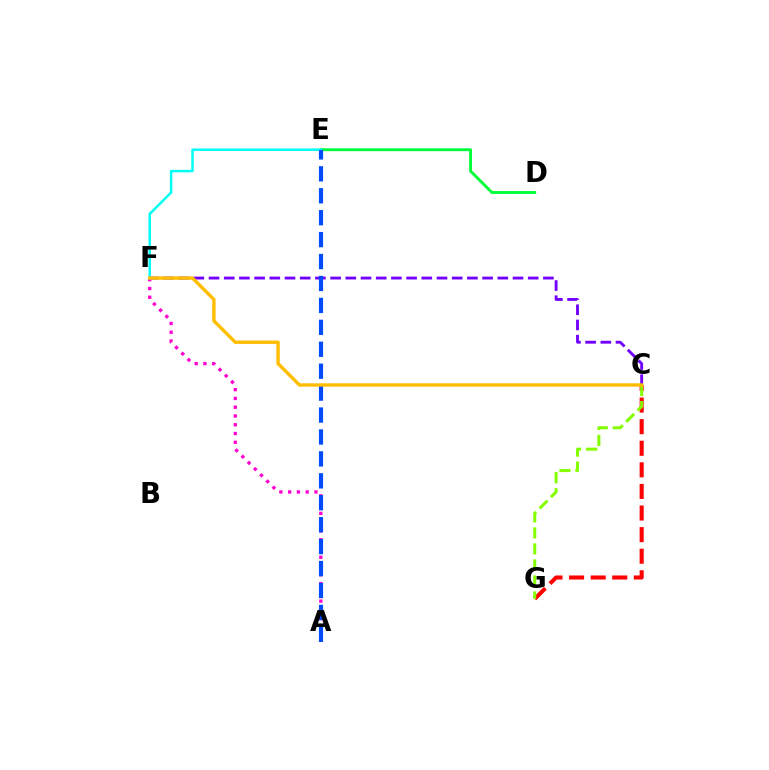{('C', 'G'): [{'color': '#ff0000', 'line_style': 'dashed', 'thickness': 2.93}, {'color': '#84ff00', 'line_style': 'dashed', 'thickness': 2.18}], ('C', 'F'): [{'color': '#7200ff', 'line_style': 'dashed', 'thickness': 2.06}, {'color': '#ffbd00', 'line_style': 'solid', 'thickness': 2.43}], ('A', 'F'): [{'color': '#ff00cf', 'line_style': 'dotted', 'thickness': 2.38}], ('D', 'E'): [{'color': '#00ff39', 'line_style': 'solid', 'thickness': 2.08}], ('E', 'F'): [{'color': '#00fff6', 'line_style': 'solid', 'thickness': 1.79}], ('A', 'E'): [{'color': '#004bff', 'line_style': 'dashed', 'thickness': 2.98}]}